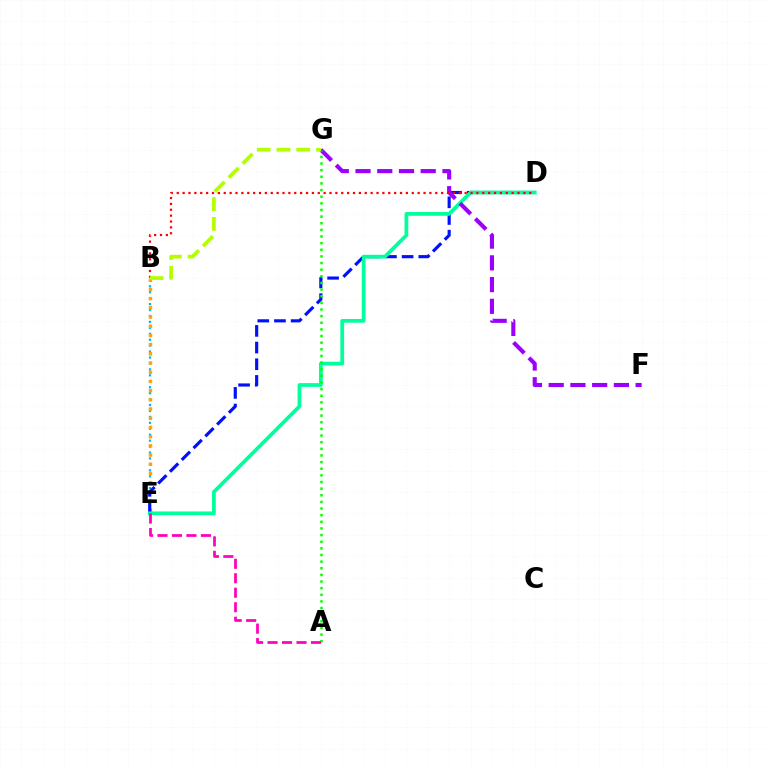{('B', 'E'): [{'color': '#00b5ff', 'line_style': 'dotted', 'thickness': 1.61}, {'color': '#ffa500', 'line_style': 'dotted', 'thickness': 2.5}], ('D', 'E'): [{'color': '#0010ff', 'line_style': 'dashed', 'thickness': 2.27}, {'color': '#00ff9d', 'line_style': 'solid', 'thickness': 2.7}], ('F', 'G'): [{'color': '#9b00ff', 'line_style': 'dashed', 'thickness': 2.95}], ('B', 'D'): [{'color': '#ff0000', 'line_style': 'dotted', 'thickness': 1.6}], ('A', 'G'): [{'color': '#08ff00', 'line_style': 'dotted', 'thickness': 1.8}], ('A', 'E'): [{'color': '#ff00bd', 'line_style': 'dashed', 'thickness': 1.97}], ('B', 'G'): [{'color': '#b3ff00', 'line_style': 'dashed', 'thickness': 2.69}]}